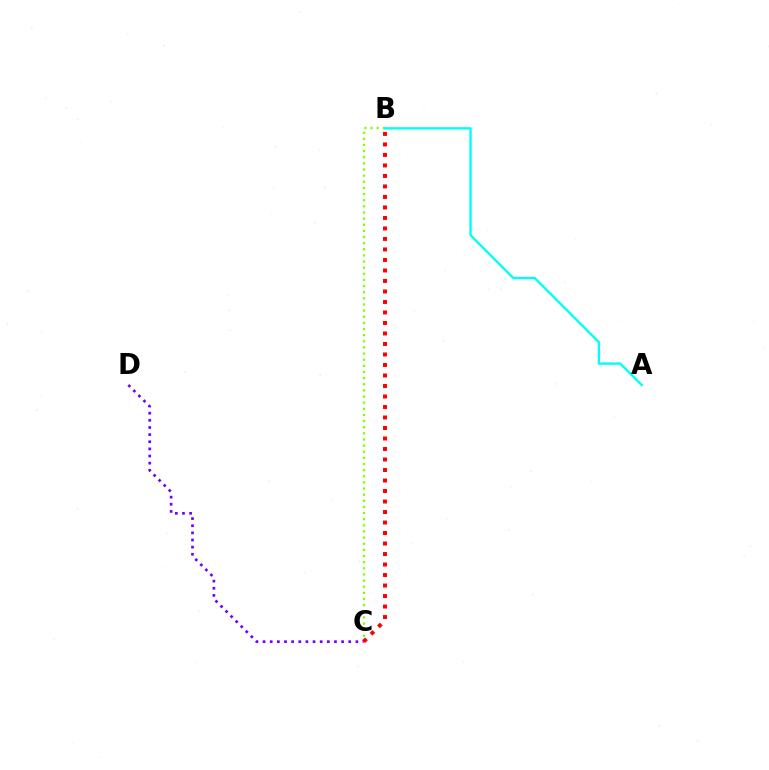{('B', 'C'): [{'color': '#84ff00', 'line_style': 'dotted', 'thickness': 1.67}, {'color': '#ff0000', 'line_style': 'dotted', 'thickness': 2.85}], ('A', 'B'): [{'color': '#00fff6', 'line_style': 'solid', 'thickness': 1.7}], ('C', 'D'): [{'color': '#7200ff', 'line_style': 'dotted', 'thickness': 1.94}]}